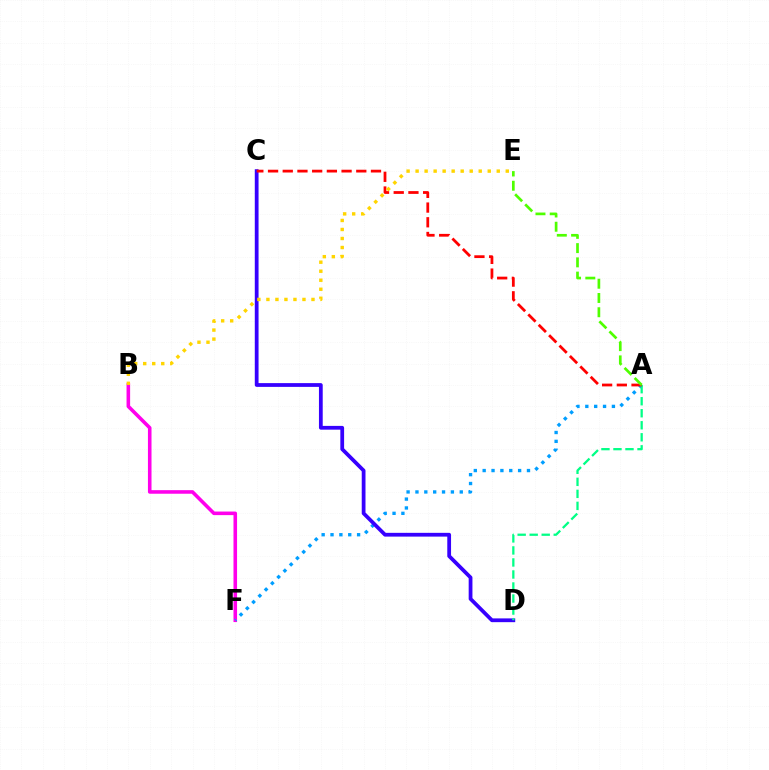{('B', 'F'): [{'color': '#ff00ed', 'line_style': 'solid', 'thickness': 2.58}], ('A', 'F'): [{'color': '#009eff', 'line_style': 'dotted', 'thickness': 2.41}], ('C', 'D'): [{'color': '#3700ff', 'line_style': 'solid', 'thickness': 2.71}], ('A', 'D'): [{'color': '#00ff86', 'line_style': 'dashed', 'thickness': 1.63}], ('A', 'C'): [{'color': '#ff0000', 'line_style': 'dashed', 'thickness': 2.0}], ('A', 'E'): [{'color': '#4fff00', 'line_style': 'dashed', 'thickness': 1.94}], ('B', 'E'): [{'color': '#ffd500', 'line_style': 'dotted', 'thickness': 2.45}]}